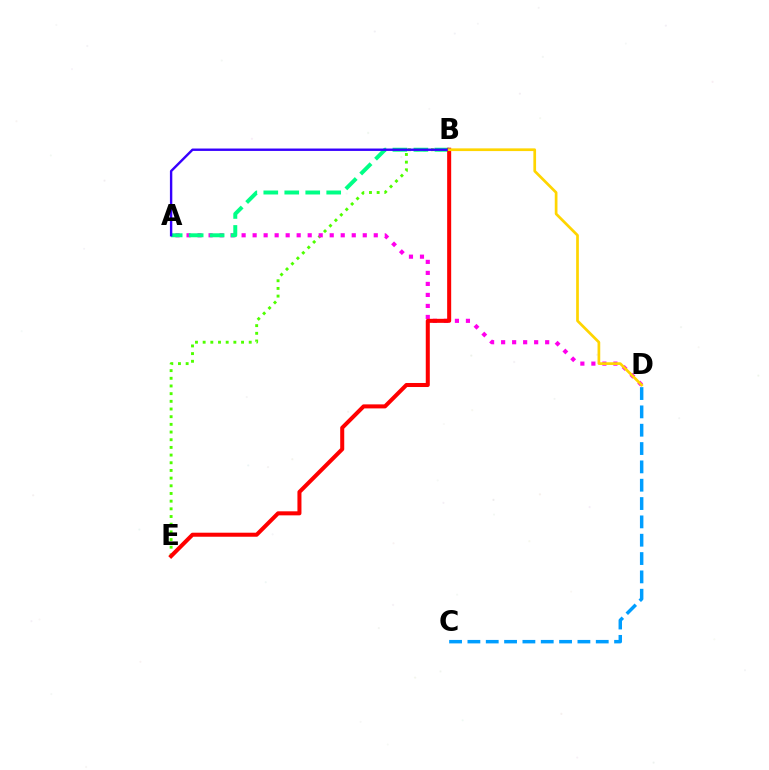{('B', 'E'): [{'color': '#4fff00', 'line_style': 'dotted', 'thickness': 2.09}, {'color': '#ff0000', 'line_style': 'solid', 'thickness': 2.9}], ('A', 'D'): [{'color': '#ff00ed', 'line_style': 'dotted', 'thickness': 2.99}], ('A', 'B'): [{'color': '#00ff86', 'line_style': 'dashed', 'thickness': 2.85}, {'color': '#3700ff', 'line_style': 'solid', 'thickness': 1.73}], ('C', 'D'): [{'color': '#009eff', 'line_style': 'dashed', 'thickness': 2.49}], ('B', 'D'): [{'color': '#ffd500', 'line_style': 'solid', 'thickness': 1.95}]}